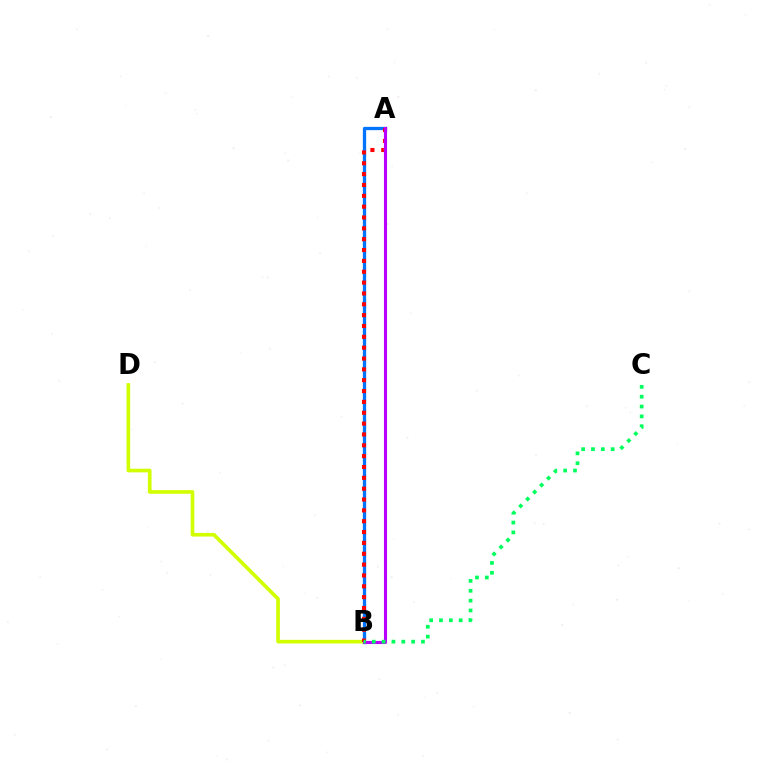{('A', 'B'): [{'color': '#0074ff', 'line_style': 'solid', 'thickness': 2.37}, {'color': '#ff0000', 'line_style': 'dotted', 'thickness': 2.95}, {'color': '#b900ff', 'line_style': 'solid', 'thickness': 2.22}], ('B', 'D'): [{'color': '#d1ff00', 'line_style': 'solid', 'thickness': 2.62}], ('B', 'C'): [{'color': '#00ff5c', 'line_style': 'dotted', 'thickness': 2.68}]}